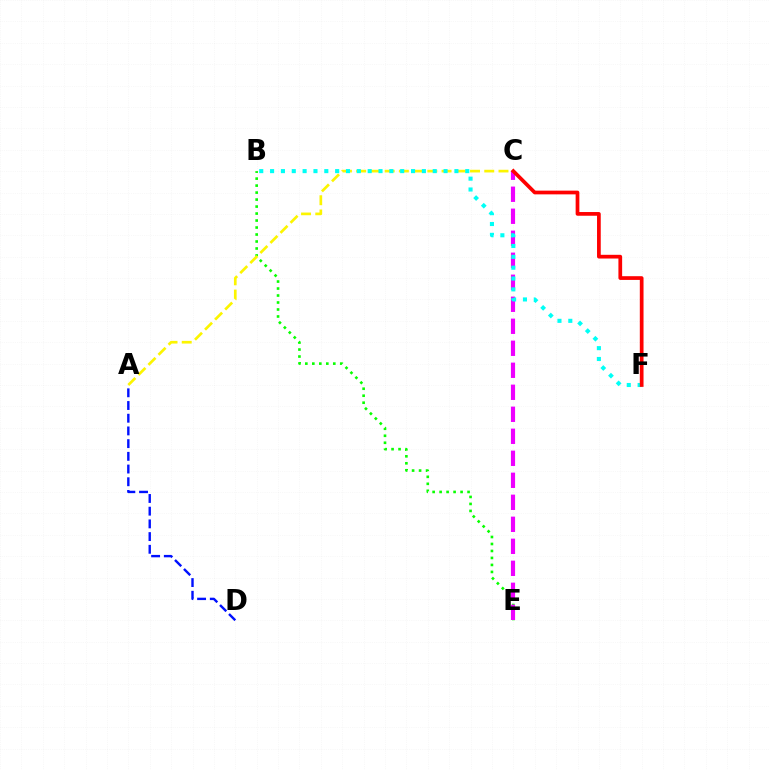{('A', 'D'): [{'color': '#0010ff', 'line_style': 'dashed', 'thickness': 1.73}], ('B', 'E'): [{'color': '#08ff00', 'line_style': 'dotted', 'thickness': 1.9}], ('C', 'E'): [{'color': '#ee00ff', 'line_style': 'dashed', 'thickness': 2.99}], ('A', 'C'): [{'color': '#fcf500', 'line_style': 'dashed', 'thickness': 1.93}], ('B', 'F'): [{'color': '#00fff6', 'line_style': 'dotted', 'thickness': 2.95}], ('C', 'F'): [{'color': '#ff0000', 'line_style': 'solid', 'thickness': 2.68}]}